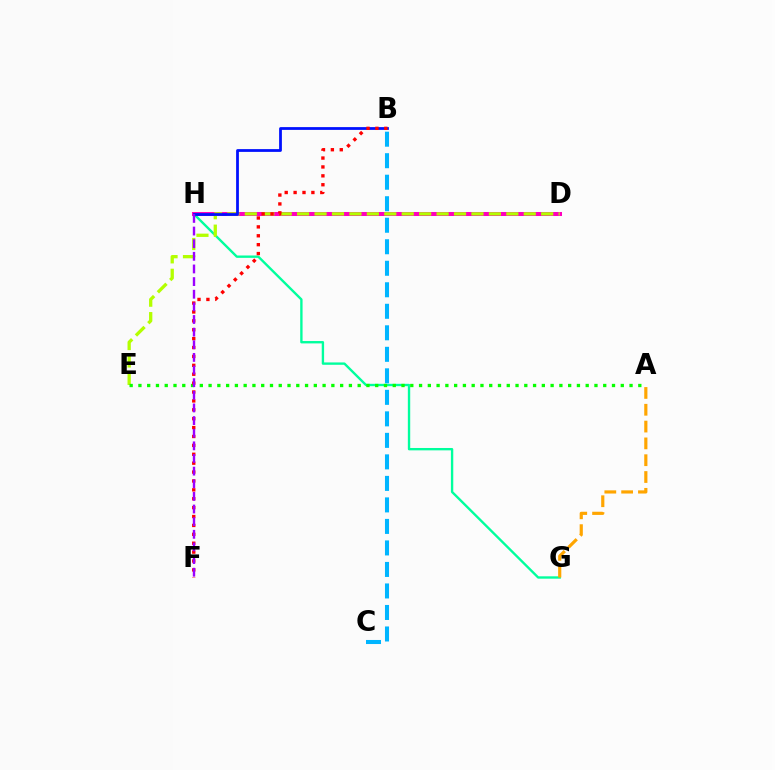{('G', 'H'): [{'color': '#00ff9d', 'line_style': 'solid', 'thickness': 1.7}], ('A', 'G'): [{'color': '#ffa500', 'line_style': 'dashed', 'thickness': 2.28}], ('D', 'H'): [{'color': '#ff00bd', 'line_style': 'solid', 'thickness': 2.89}], ('D', 'E'): [{'color': '#b3ff00', 'line_style': 'dashed', 'thickness': 2.37}], ('A', 'E'): [{'color': '#08ff00', 'line_style': 'dotted', 'thickness': 2.38}], ('B', 'H'): [{'color': '#0010ff', 'line_style': 'solid', 'thickness': 2.0}], ('B', 'F'): [{'color': '#ff0000', 'line_style': 'dotted', 'thickness': 2.42}], ('F', 'H'): [{'color': '#9b00ff', 'line_style': 'dashed', 'thickness': 1.72}], ('B', 'C'): [{'color': '#00b5ff', 'line_style': 'dashed', 'thickness': 2.92}]}